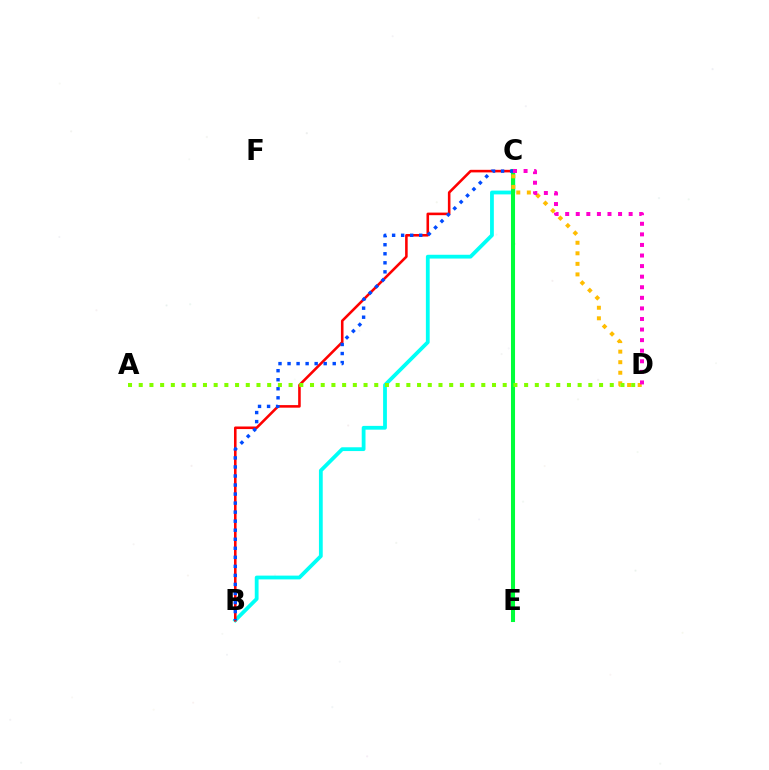{('B', 'C'): [{'color': '#00fff6', 'line_style': 'solid', 'thickness': 2.73}, {'color': '#ff0000', 'line_style': 'solid', 'thickness': 1.85}, {'color': '#004bff', 'line_style': 'dotted', 'thickness': 2.46}], ('C', 'E'): [{'color': '#7200ff', 'line_style': 'dashed', 'thickness': 1.93}, {'color': '#00ff39', 'line_style': 'solid', 'thickness': 2.93}], ('C', 'D'): [{'color': '#ffbd00', 'line_style': 'dotted', 'thickness': 2.87}, {'color': '#ff00cf', 'line_style': 'dotted', 'thickness': 2.87}], ('A', 'D'): [{'color': '#84ff00', 'line_style': 'dotted', 'thickness': 2.91}]}